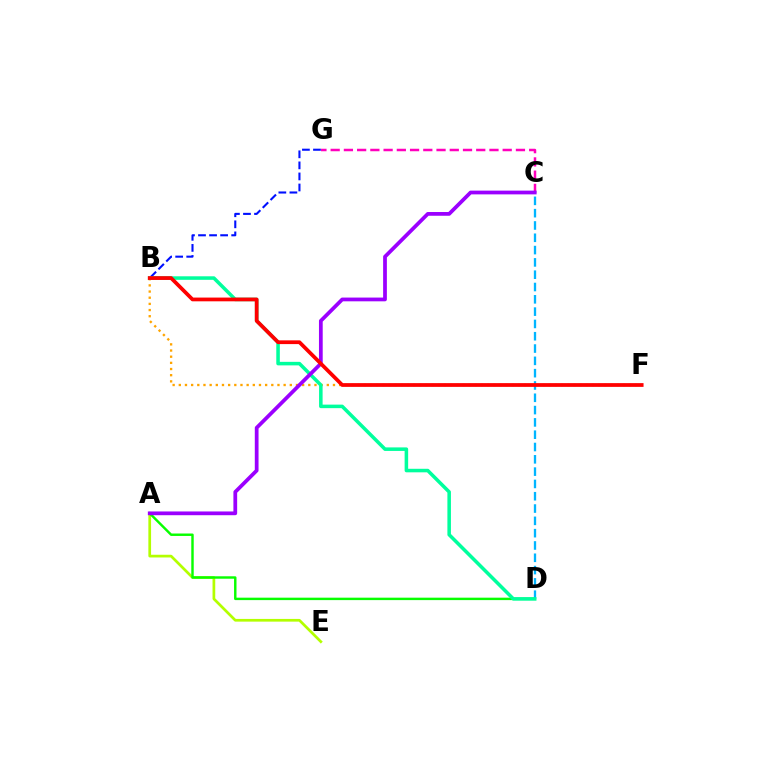{('B', 'F'): [{'color': '#ffa500', 'line_style': 'dotted', 'thickness': 1.68}, {'color': '#ff0000', 'line_style': 'solid', 'thickness': 2.7}], ('B', 'G'): [{'color': '#0010ff', 'line_style': 'dashed', 'thickness': 1.5}], ('A', 'E'): [{'color': '#b3ff00', 'line_style': 'solid', 'thickness': 1.95}], ('A', 'D'): [{'color': '#08ff00', 'line_style': 'solid', 'thickness': 1.75}], ('C', 'D'): [{'color': '#00b5ff', 'line_style': 'dashed', 'thickness': 1.67}], ('C', 'G'): [{'color': '#ff00bd', 'line_style': 'dashed', 'thickness': 1.8}], ('B', 'D'): [{'color': '#00ff9d', 'line_style': 'solid', 'thickness': 2.55}], ('A', 'C'): [{'color': '#9b00ff', 'line_style': 'solid', 'thickness': 2.7}]}